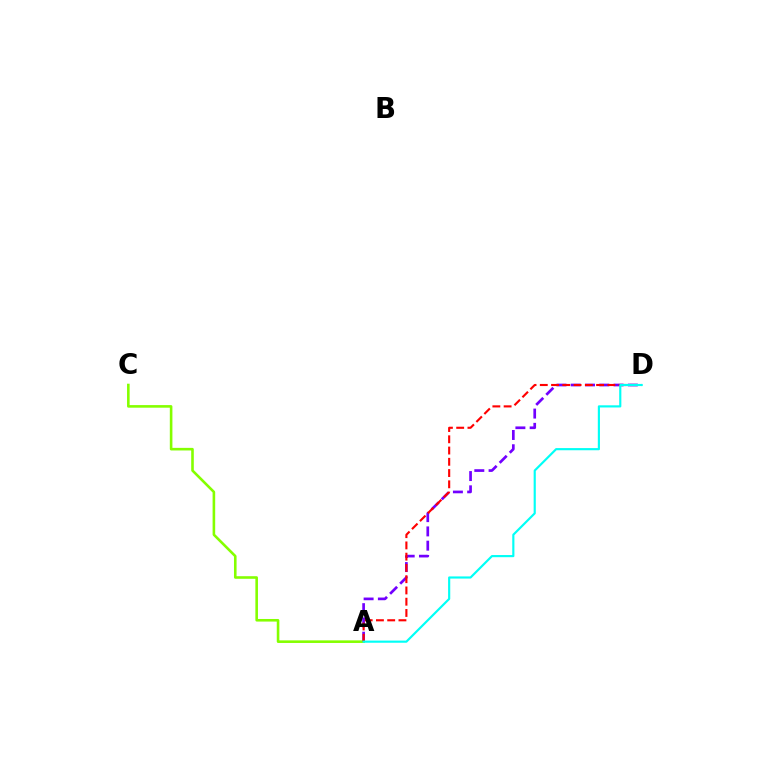{('A', 'D'): [{'color': '#7200ff', 'line_style': 'dashed', 'thickness': 1.94}, {'color': '#ff0000', 'line_style': 'dashed', 'thickness': 1.53}, {'color': '#00fff6', 'line_style': 'solid', 'thickness': 1.55}], ('A', 'C'): [{'color': '#84ff00', 'line_style': 'solid', 'thickness': 1.87}]}